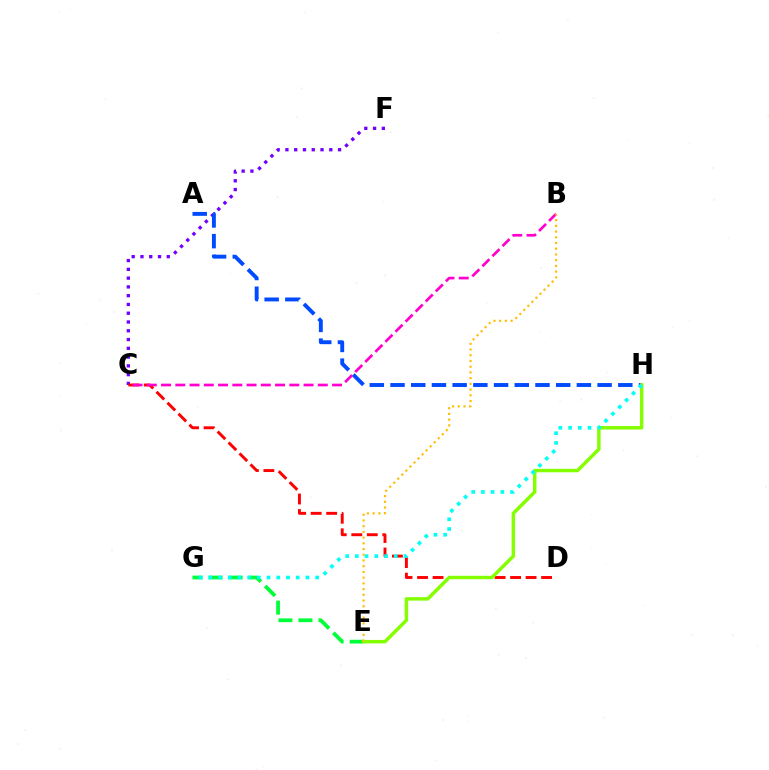{('E', 'G'): [{'color': '#00ff39', 'line_style': 'dashed', 'thickness': 2.72}], ('C', 'F'): [{'color': '#7200ff', 'line_style': 'dotted', 'thickness': 2.38}], ('C', 'D'): [{'color': '#ff0000', 'line_style': 'dashed', 'thickness': 2.11}], ('A', 'H'): [{'color': '#004bff', 'line_style': 'dashed', 'thickness': 2.81}], ('E', 'H'): [{'color': '#84ff00', 'line_style': 'solid', 'thickness': 2.49}], ('B', 'C'): [{'color': '#ff00cf', 'line_style': 'dashed', 'thickness': 1.94}], ('G', 'H'): [{'color': '#00fff6', 'line_style': 'dotted', 'thickness': 2.64}], ('B', 'E'): [{'color': '#ffbd00', 'line_style': 'dotted', 'thickness': 1.55}]}